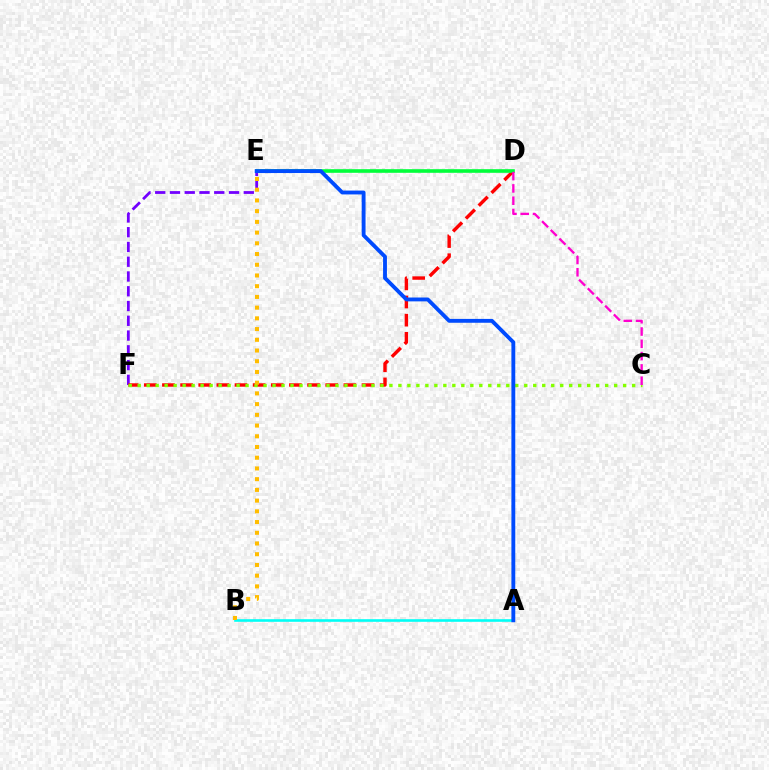{('E', 'F'): [{'color': '#7200ff', 'line_style': 'dashed', 'thickness': 2.01}], ('A', 'B'): [{'color': '#00fff6', 'line_style': 'solid', 'thickness': 1.88}], ('D', 'F'): [{'color': '#ff0000', 'line_style': 'dashed', 'thickness': 2.46}], ('C', 'F'): [{'color': '#84ff00', 'line_style': 'dotted', 'thickness': 2.44}], ('D', 'E'): [{'color': '#00ff39', 'line_style': 'solid', 'thickness': 2.61}], ('C', 'D'): [{'color': '#ff00cf', 'line_style': 'dashed', 'thickness': 1.67}], ('A', 'E'): [{'color': '#004bff', 'line_style': 'solid', 'thickness': 2.78}], ('B', 'E'): [{'color': '#ffbd00', 'line_style': 'dotted', 'thickness': 2.91}]}